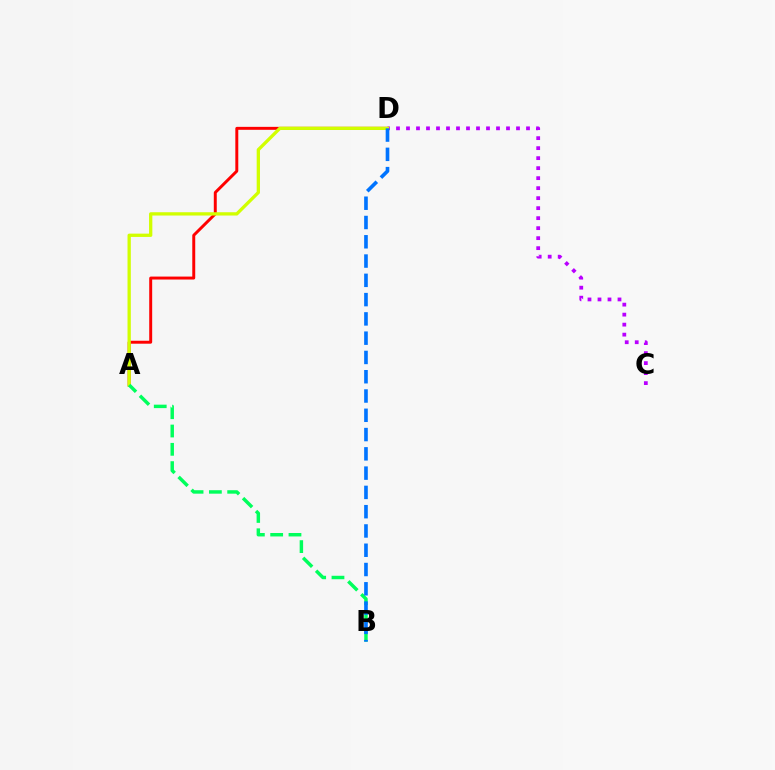{('A', 'D'): [{'color': '#ff0000', 'line_style': 'solid', 'thickness': 2.13}, {'color': '#d1ff00', 'line_style': 'solid', 'thickness': 2.38}], ('C', 'D'): [{'color': '#b900ff', 'line_style': 'dotted', 'thickness': 2.72}], ('A', 'B'): [{'color': '#00ff5c', 'line_style': 'dashed', 'thickness': 2.49}], ('B', 'D'): [{'color': '#0074ff', 'line_style': 'dashed', 'thickness': 2.62}]}